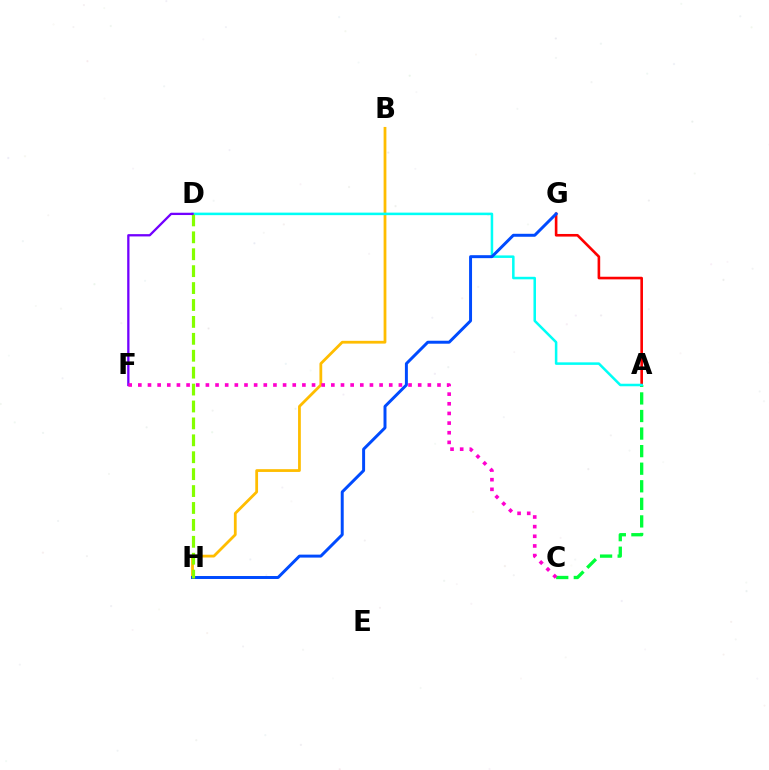{('A', 'G'): [{'color': '#ff0000', 'line_style': 'solid', 'thickness': 1.89}], ('B', 'H'): [{'color': '#ffbd00', 'line_style': 'solid', 'thickness': 2.0}], ('A', 'C'): [{'color': '#00ff39', 'line_style': 'dashed', 'thickness': 2.39}], ('A', 'D'): [{'color': '#00fff6', 'line_style': 'solid', 'thickness': 1.82}], ('G', 'H'): [{'color': '#004bff', 'line_style': 'solid', 'thickness': 2.14}], ('D', 'H'): [{'color': '#84ff00', 'line_style': 'dashed', 'thickness': 2.3}], ('D', 'F'): [{'color': '#7200ff', 'line_style': 'solid', 'thickness': 1.65}], ('C', 'F'): [{'color': '#ff00cf', 'line_style': 'dotted', 'thickness': 2.62}]}